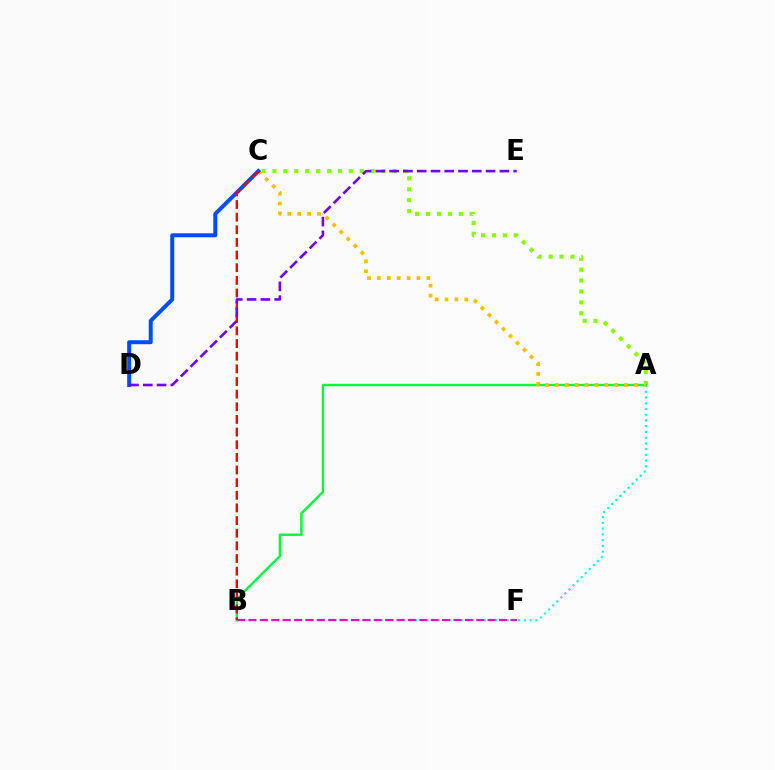{('A', 'B'): [{'color': '#00fff6', 'line_style': 'dotted', 'thickness': 1.56}, {'color': '#00ff39', 'line_style': 'solid', 'thickness': 1.73}], ('B', 'F'): [{'color': '#ff00cf', 'line_style': 'dashed', 'thickness': 1.55}], ('A', 'C'): [{'color': '#84ff00', 'line_style': 'dotted', 'thickness': 2.96}, {'color': '#ffbd00', 'line_style': 'dotted', 'thickness': 2.69}], ('C', 'D'): [{'color': '#004bff', 'line_style': 'solid', 'thickness': 2.86}], ('B', 'C'): [{'color': '#ff0000', 'line_style': 'dashed', 'thickness': 1.72}], ('D', 'E'): [{'color': '#7200ff', 'line_style': 'dashed', 'thickness': 1.87}]}